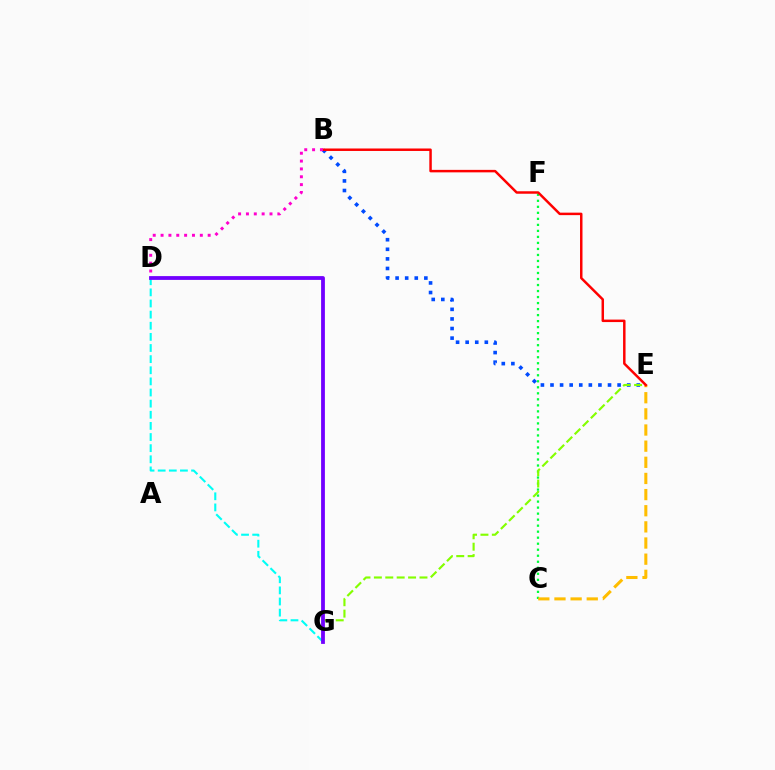{('D', 'G'): [{'color': '#00fff6', 'line_style': 'dashed', 'thickness': 1.51}, {'color': '#7200ff', 'line_style': 'solid', 'thickness': 2.73}], ('C', 'F'): [{'color': '#00ff39', 'line_style': 'dotted', 'thickness': 1.63}], ('C', 'E'): [{'color': '#ffbd00', 'line_style': 'dashed', 'thickness': 2.19}], ('B', 'E'): [{'color': '#004bff', 'line_style': 'dotted', 'thickness': 2.6}, {'color': '#ff0000', 'line_style': 'solid', 'thickness': 1.78}], ('E', 'G'): [{'color': '#84ff00', 'line_style': 'dashed', 'thickness': 1.55}], ('B', 'D'): [{'color': '#ff00cf', 'line_style': 'dotted', 'thickness': 2.13}]}